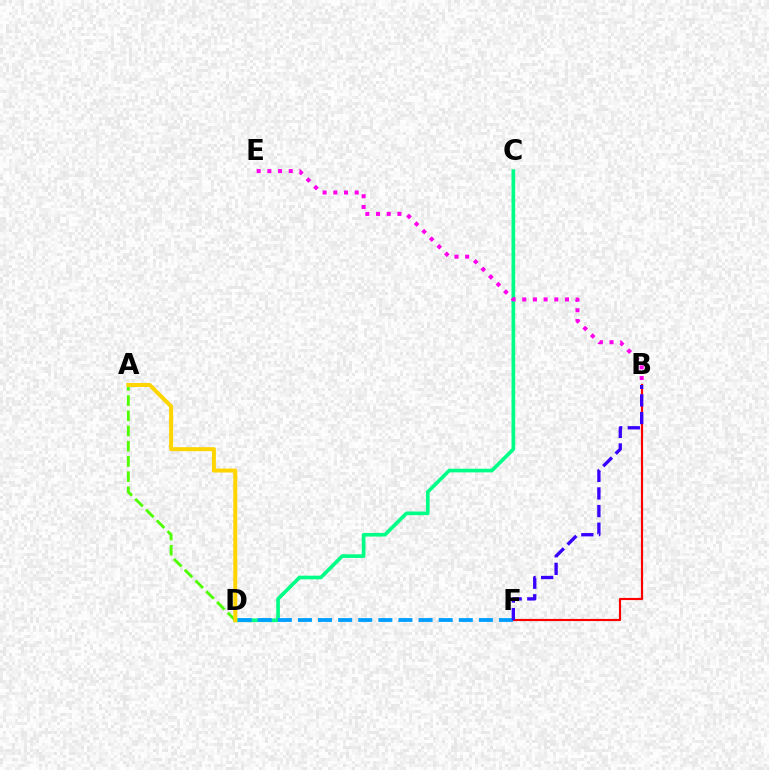{('C', 'D'): [{'color': '#00ff86', 'line_style': 'solid', 'thickness': 2.64}], ('A', 'D'): [{'color': '#4fff00', 'line_style': 'dashed', 'thickness': 2.07}, {'color': '#ffd500', 'line_style': 'solid', 'thickness': 2.87}], ('B', 'F'): [{'color': '#ff0000', 'line_style': 'solid', 'thickness': 1.56}, {'color': '#3700ff', 'line_style': 'dashed', 'thickness': 2.39}], ('D', 'F'): [{'color': '#009eff', 'line_style': 'dashed', 'thickness': 2.73}], ('B', 'E'): [{'color': '#ff00ed', 'line_style': 'dotted', 'thickness': 2.9}]}